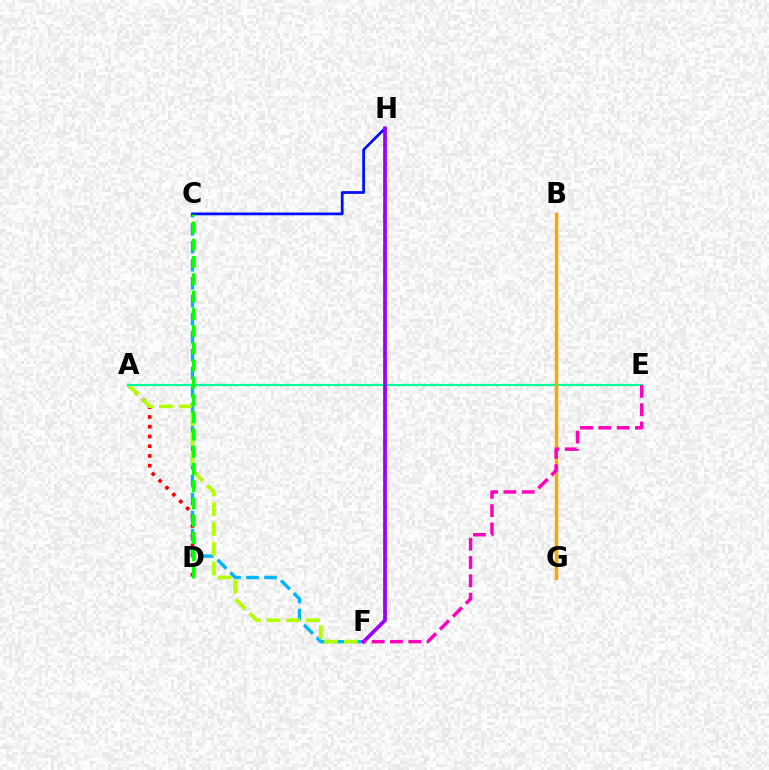{('A', 'D'): [{'color': '#ff0000', 'line_style': 'dotted', 'thickness': 2.65}], ('C', 'F'): [{'color': '#00b5ff', 'line_style': 'dashed', 'thickness': 2.44}], ('A', 'F'): [{'color': '#b3ff00', 'line_style': 'dashed', 'thickness': 2.68}], ('A', 'E'): [{'color': '#00ff9d', 'line_style': 'solid', 'thickness': 1.58}], ('C', 'H'): [{'color': '#0010ff', 'line_style': 'solid', 'thickness': 1.98}], ('F', 'H'): [{'color': '#9b00ff', 'line_style': 'solid', 'thickness': 2.68}], ('B', 'G'): [{'color': '#ffa500', 'line_style': 'solid', 'thickness': 2.44}], ('E', 'F'): [{'color': '#ff00bd', 'line_style': 'dashed', 'thickness': 2.49}], ('C', 'D'): [{'color': '#08ff00', 'line_style': 'dashed', 'thickness': 2.34}]}